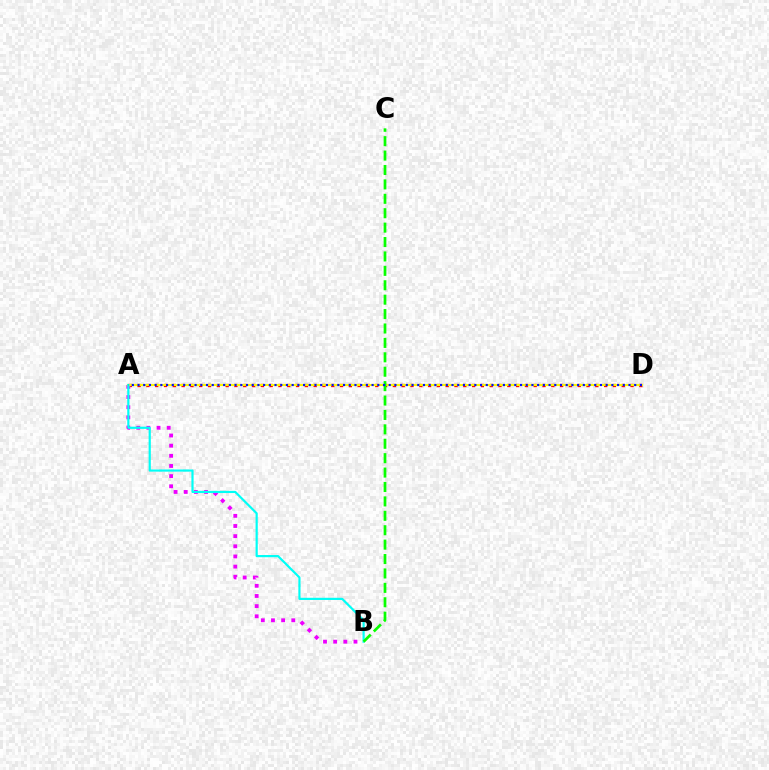{('A', 'D'): [{'color': '#ff0000', 'line_style': 'dotted', 'thickness': 2.39}, {'color': '#fcf500', 'line_style': 'solid', 'thickness': 1.53}, {'color': '#0010ff', 'line_style': 'dotted', 'thickness': 1.55}], ('A', 'B'): [{'color': '#ee00ff', 'line_style': 'dotted', 'thickness': 2.76}, {'color': '#00fff6', 'line_style': 'solid', 'thickness': 1.57}], ('B', 'C'): [{'color': '#08ff00', 'line_style': 'dashed', 'thickness': 1.96}]}